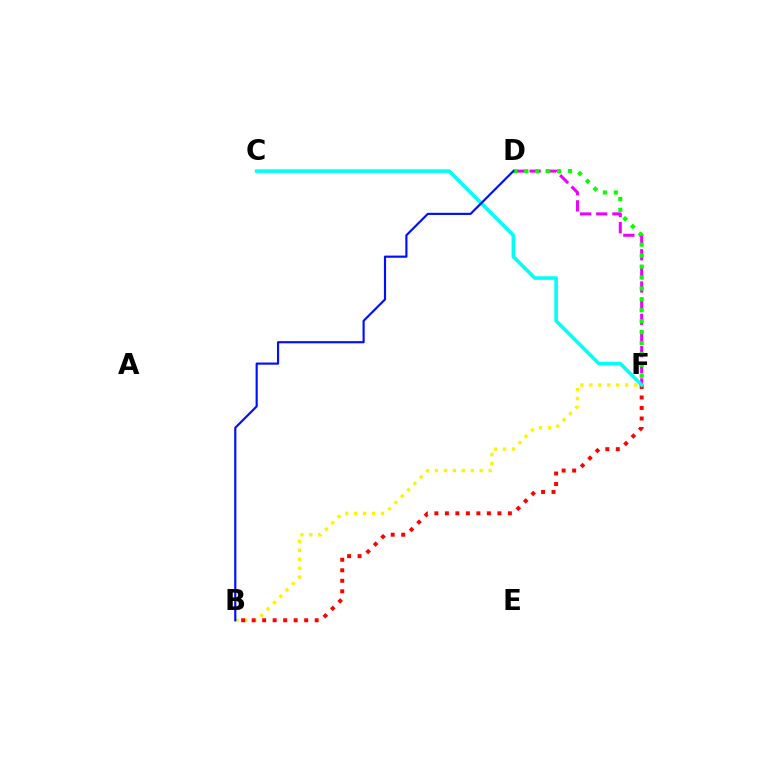{('B', 'F'): [{'color': '#fcf500', 'line_style': 'dotted', 'thickness': 2.43}, {'color': '#ff0000', 'line_style': 'dotted', 'thickness': 2.85}], ('D', 'F'): [{'color': '#ee00ff', 'line_style': 'dashed', 'thickness': 2.19}, {'color': '#08ff00', 'line_style': 'dotted', 'thickness': 2.97}], ('C', 'F'): [{'color': '#00fff6', 'line_style': 'solid', 'thickness': 2.58}], ('B', 'D'): [{'color': '#0010ff', 'line_style': 'solid', 'thickness': 1.56}]}